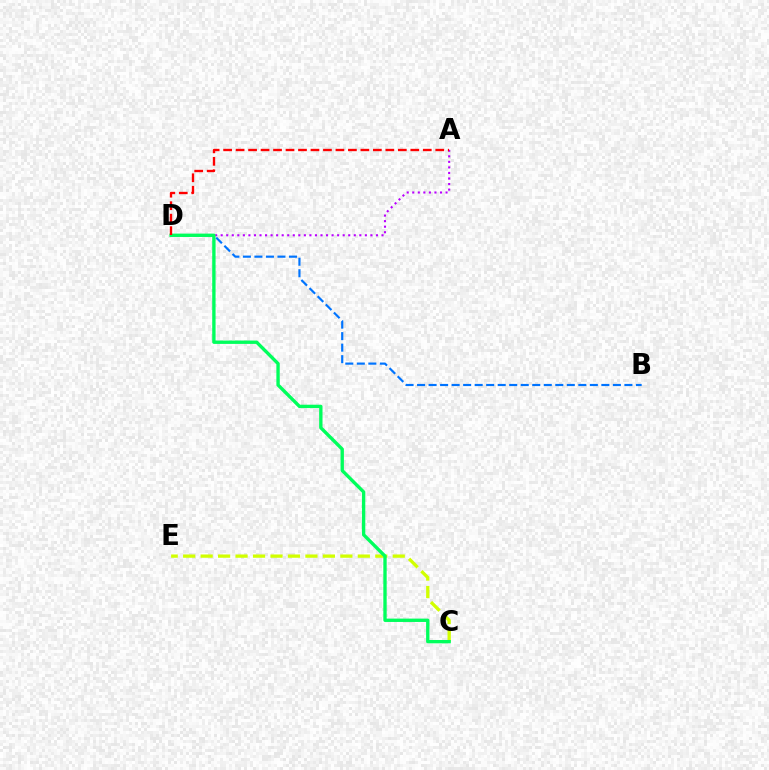{('C', 'E'): [{'color': '#d1ff00', 'line_style': 'dashed', 'thickness': 2.37}], ('B', 'D'): [{'color': '#0074ff', 'line_style': 'dashed', 'thickness': 1.56}], ('A', 'D'): [{'color': '#b900ff', 'line_style': 'dotted', 'thickness': 1.51}, {'color': '#ff0000', 'line_style': 'dashed', 'thickness': 1.7}], ('C', 'D'): [{'color': '#00ff5c', 'line_style': 'solid', 'thickness': 2.42}]}